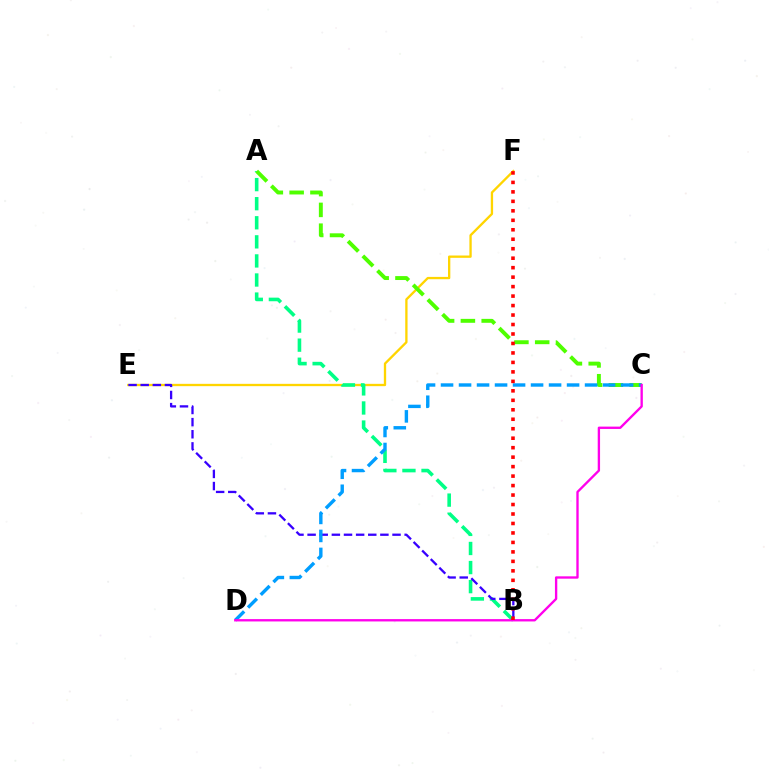{('E', 'F'): [{'color': '#ffd500', 'line_style': 'solid', 'thickness': 1.67}], ('A', 'B'): [{'color': '#00ff86', 'line_style': 'dashed', 'thickness': 2.59}], ('B', 'E'): [{'color': '#3700ff', 'line_style': 'dashed', 'thickness': 1.65}], ('A', 'C'): [{'color': '#4fff00', 'line_style': 'dashed', 'thickness': 2.82}], ('C', 'D'): [{'color': '#009eff', 'line_style': 'dashed', 'thickness': 2.45}, {'color': '#ff00ed', 'line_style': 'solid', 'thickness': 1.69}], ('B', 'F'): [{'color': '#ff0000', 'line_style': 'dotted', 'thickness': 2.57}]}